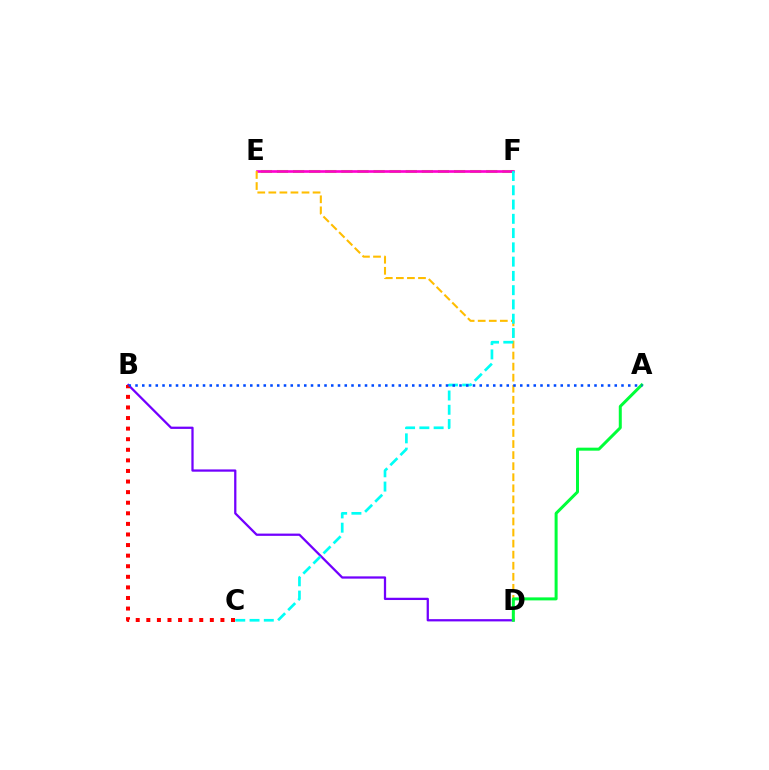{('E', 'F'): [{'color': '#84ff00', 'line_style': 'dashed', 'thickness': 2.19}, {'color': '#ff00cf', 'line_style': 'solid', 'thickness': 1.91}], ('B', 'D'): [{'color': '#7200ff', 'line_style': 'solid', 'thickness': 1.63}], ('D', 'E'): [{'color': '#ffbd00', 'line_style': 'dashed', 'thickness': 1.5}], ('C', 'F'): [{'color': '#00fff6', 'line_style': 'dashed', 'thickness': 1.94}], ('A', 'D'): [{'color': '#00ff39', 'line_style': 'solid', 'thickness': 2.16}], ('B', 'C'): [{'color': '#ff0000', 'line_style': 'dotted', 'thickness': 2.88}], ('A', 'B'): [{'color': '#004bff', 'line_style': 'dotted', 'thickness': 1.83}]}